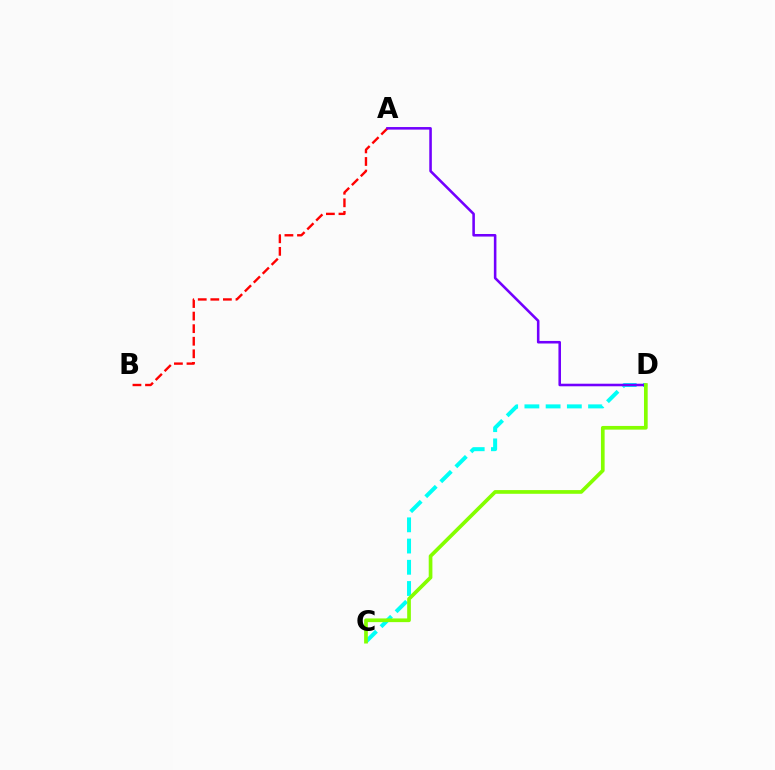{('A', 'B'): [{'color': '#ff0000', 'line_style': 'dashed', 'thickness': 1.71}], ('C', 'D'): [{'color': '#00fff6', 'line_style': 'dashed', 'thickness': 2.88}, {'color': '#84ff00', 'line_style': 'solid', 'thickness': 2.66}], ('A', 'D'): [{'color': '#7200ff', 'line_style': 'solid', 'thickness': 1.85}]}